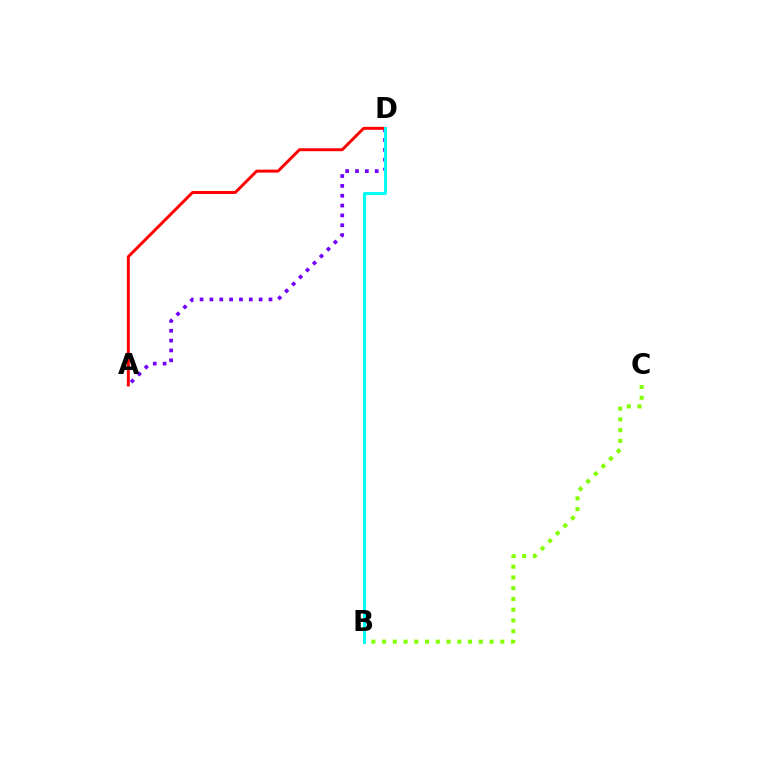{('B', 'C'): [{'color': '#84ff00', 'line_style': 'dotted', 'thickness': 2.92}], ('A', 'D'): [{'color': '#7200ff', 'line_style': 'dotted', 'thickness': 2.68}, {'color': '#ff0000', 'line_style': 'solid', 'thickness': 2.11}], ('B', 'D'): [{'color': '#00fff6', 'line_style': 'solid', 'thickness': 2.15}]}